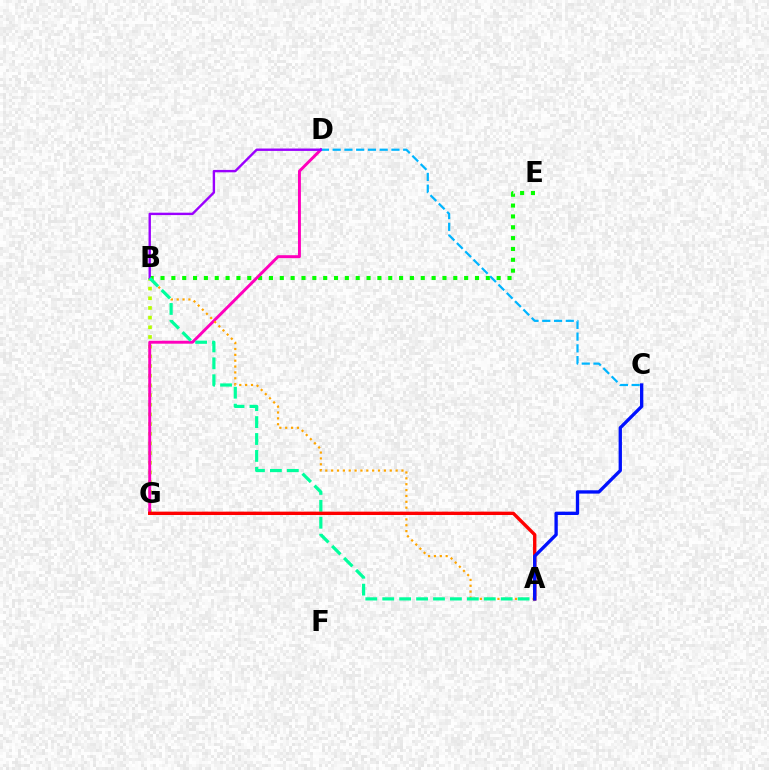{('B', 'E'): [{'color': '#08ff00', 'line_style': 'dotted', 'thickness': 2.95}], ('B', 'G'): [{'color': '#b3ff00', 'line_style': 'dotted', 'thickness': 2.63}], ('D', 'G'): [{'color': '#ff00bd', 'line_style': 'solid', 'thickness': 2.11}], ('C', 'D'): [{'color': '#00b5ff', 'line_style': 'dashed', 'thickness': 1.6}], ('B', 'D'): [{'color': '#9b00ff', 'line_style': 'solid', 'thickness': 1.72}], ('A', 'B'): [{'color': '#ffa500', 'line_style': 'dotted', 'thickness': 1.59}, {'color': '#00ff9d', 'line_style': 'dashed', 'thickness': 2.3}], ('A', 'G'): [{'color': '#ff0000', 'line_style': 'solid', 'thickness': 2.42}], ('A', 'C'): [{'color': '#0010ff', 'line_style': 'solid', 'thickness': 2.39}]}